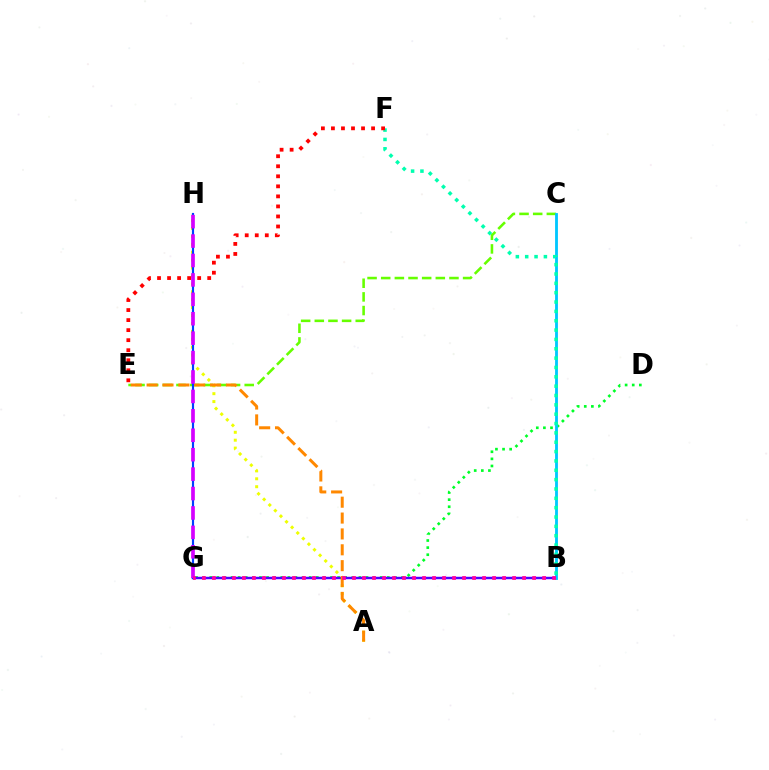{('A', 'H'): [{'color': '#eeff00', 'line_style': 'dotted', 'thickness': 2.15}], ('C', 'E'): [{'color': '#66ff00', 'line_style': 'dashed', 'thickness': 1.85}], ('D', 'G'): [{'color': '#00ff27', 'line_style': 'dotted', 'thickness': 1.93}], ('B', 'G'): [{'color': '#4f00ff', 'line_style': 'solid', 'thickness': 1.76}, {'color': '#ff00a0', 'line_style': 'dotted', 'thickness': 2.72}], ('G', 'H'): [{'color': '#003fff', 'line_style': 'solid', 'thickness': 1.55}, {'color': '#d600ff', 'line_style': 'dashed', 'thickness': 2.64}], ('B', 'C'): [{'color': '#00c7ff', 'line_style': 'solid', 'thickness': 2.04}], ('A', 'E'): [{'color': '#ff8800', 'line_style': 'dashed', 'thickness': 2.16}], ('B', 'F'): [{'color': '#00ffaf', 'line_style': 'dotted', 'thickness': 2.54}], ('E', 'F'): [{'color': '#ff0000', 'line_style': 'dotted', 'thickness': 2.73}]}